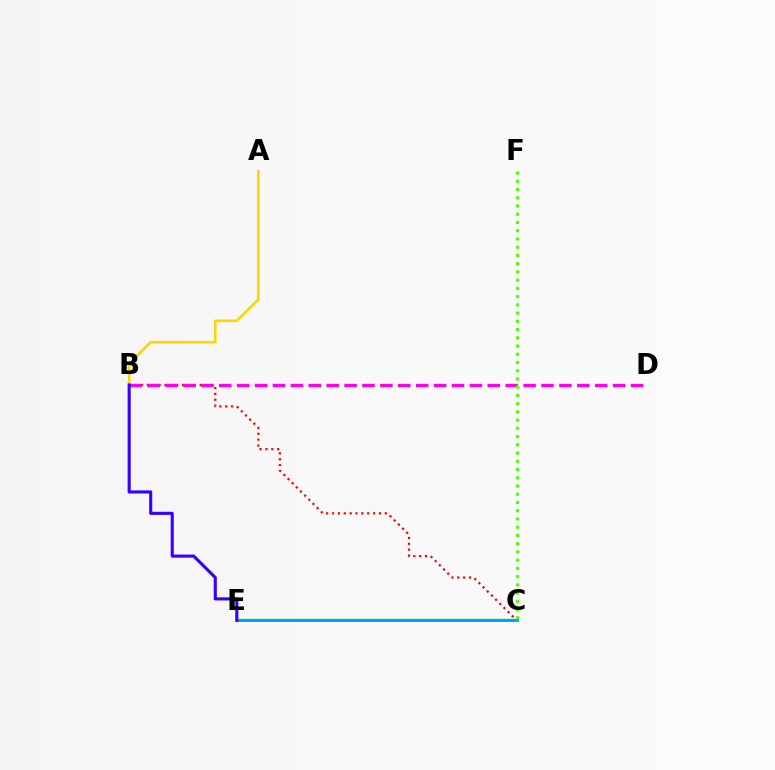{('A', 'B'): [{'color': '#ffd500', 'line_style': 'solid', 'thickness': 1.9}], ('C', 'E'): [{'color': '#00ff86', 'line_style': 'solid', 'thickness': 1.73}, {'color': '#009eff', 'line_style': 'solid', 'thickness': 2.08}], ('B', 'C'): [{'color': '#ff0000', 'line_style': 'dotted', 'thickness': 1.59}], ('B', 'D'): [{'color': '#ff00ed', 'line_style': 'dashed', 'thickness': 2.43}], ('C', 'F'): [{'color': '#4fff00', 'line_style': 'dotted', 'thickness': 2.24}], ('B', 'E'): [{'color': '#3700ff', 'line_style': 'solid', 'thickness': 2.24}]}